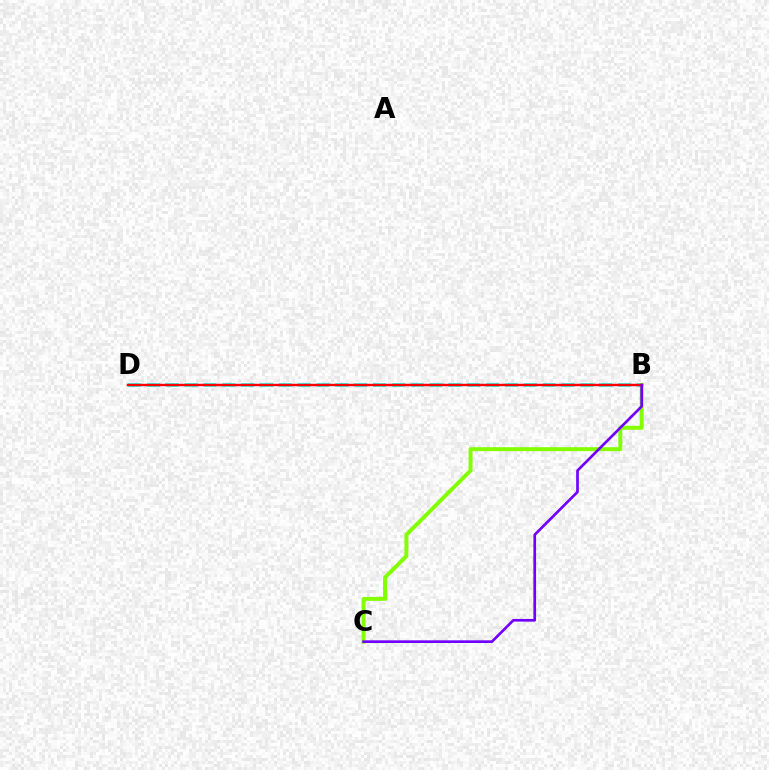{('B', 'D'): [{'color': '#00fff6', 'line_style': 'dashed', 'thickness': 2.56}, {'color': '#ff0000', 'line_style': 'solid', 'thickness': 1.76}], ('B', 'C'): [{'color': '#84ff00', 'line_style': 'solid', 'thickness': 2.84}, {'color': '#7200ff', 'line_style': 'solid', 'thickness': 1.93}]}